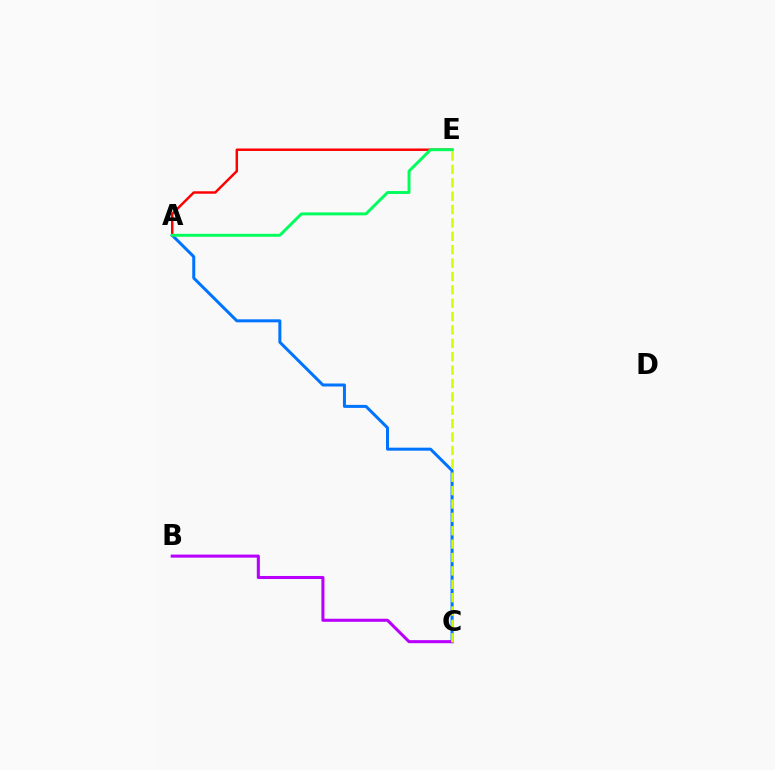{('A', 'C'): [{'color': '#0074ff', 'line_style': 'solid', 'thickness': 2.17}], ('B', 'C'): [{'color': '#b900ff', 'line_style': 'solid', 'thickness': 2.2}], ('A', 'E'): [{'color': '#ff0000', 'line_style': 'solid', 'thickness': 1.77}, {'color': '#00ff5c', 'line_style': 'solid', 'thickness': 2.11}], ('C', 'E'): [{'color': '#d1ff00', 'line_style': 'dashed', 'thickness': 1.82}]}